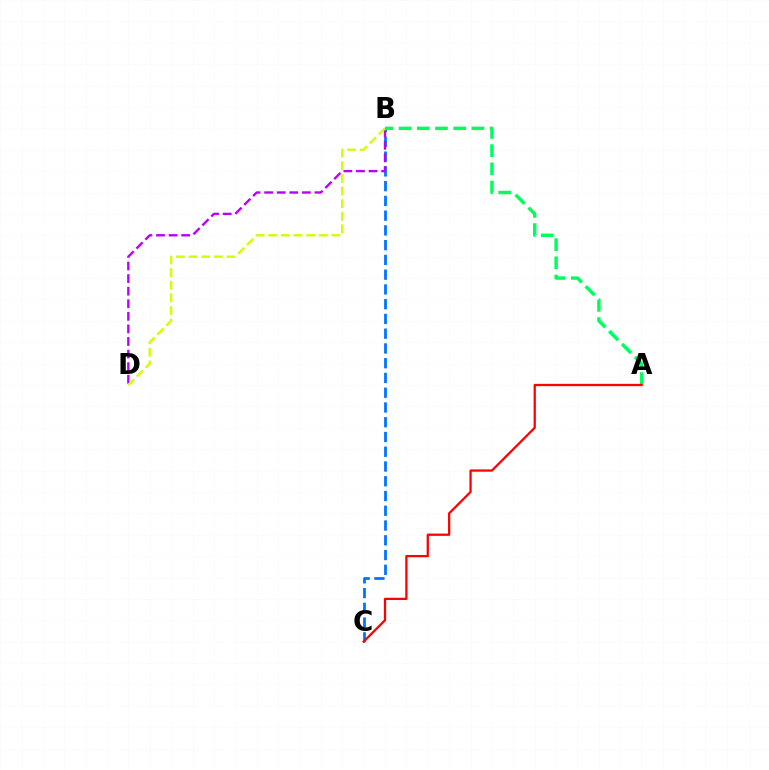{('B', 'C'): [{'color': '#0074ff', 'line_style': 'dashed', 'thickness': 2.0}], ('B', 'D'): [{'color': '#b900ff', 'line_style': 'dashed', 'thickness': 1.71}, {'color': '#d1ff00', 'line_style': 'dashed', 'thickness': 1.72}], ('A', 'B'): [{'color': '#00ff5c', 'line_style': 'dashed', 'thickness': 2.47}], ('A', 'C'): [{'color': '#ff0000', 'line_style': 'solid', 'thickness': 1.63}]}